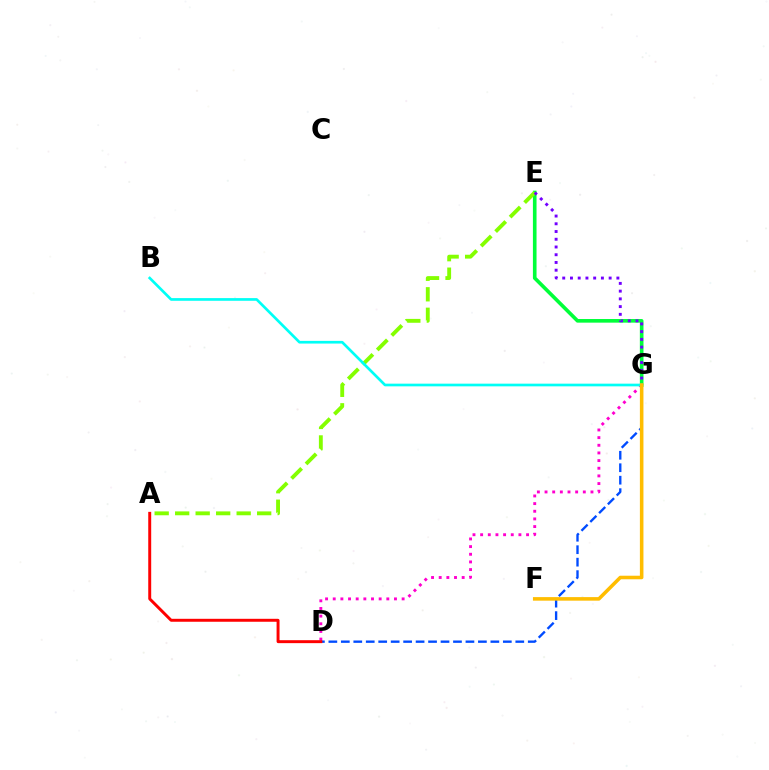{('E', 'G'): [{'color': '#00ff39', 'line_style': 'solid', 'thickness': 2.62}, {'color': '#7200ff', 'line_style': 'dotted', 'thickness': 2.1}], ('D', 'G'): [{'color': '#004bff', 'line_style': 'dashed', 'thickness': 1.69}, {'color': '#ff00cf', 'line_style': 'dotted', 'thickness': 2.08}], ('A', 'E'): [{'color': '#84ff00', 'line_style': 'dashed', 'thickness': 2.78}], ('B', 'G'): [{'color': '#00fff6', 'line_style': 'solid', 'thickness': 1.93}], ('A', 'D'): [{'color': '#ff0000', 'line_style': 'solid', 'thickness': 2.12}], ('F', 'G'): [{'color': '#ffbd00', 'line_style': 'solid', 'thickness': 2.56}]}